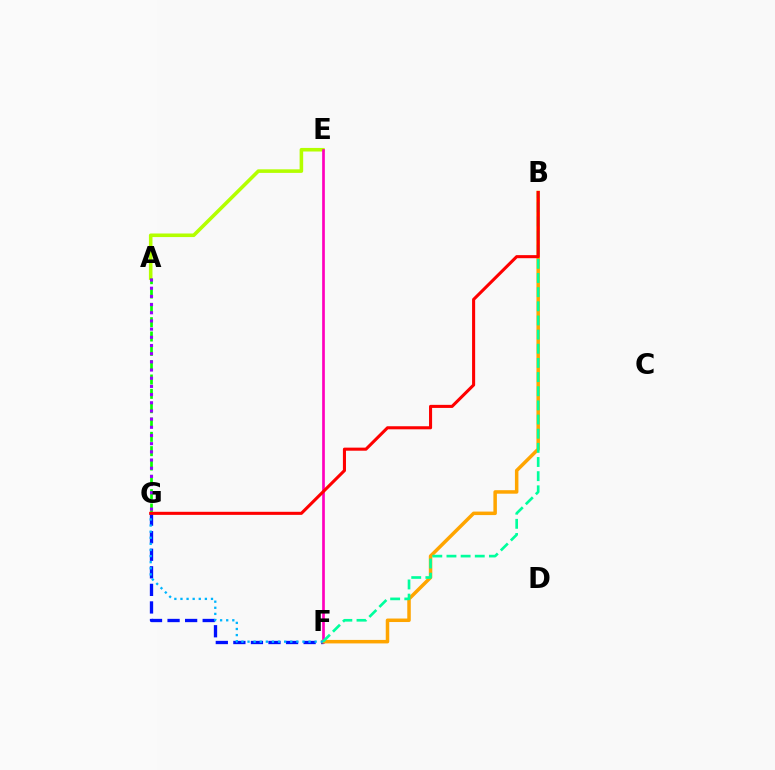{('A', 'E'): [{'color': '#b3ff00', 'line_style': 'solid', 'thickness': 2.57}], ('E', 'F'): [{'color': '#ff00bd', 'line_style': 'solid', 'thickness': 1.94}], ('F', 'G'): [{'color': '#0010ff', 'line_style': 'dashed', 'thickness': 2.39}, {'color': '#00b5ff', 'line_style': 'dotted', 'thickness': 1.66}], ('B', 'F'): [{'color': '#ffa500', 'line_style': 'solid', 'thickness': 2.52}, {'color': '#00ff9d', 'line_style': 'dashed', 'thickness': 1.92}], ('A', 'G'): [{'color': '#08ff00', 'line_style': 'dashed', 'thickness': 1.95}, {'color': '#9b00ff', 'line_style': 'dotted', 'thickness': 2.22}], ('B', 'G'): [{'color': '#ff0000', 'line_style': 'solid', 'thickness': 2.21}]}